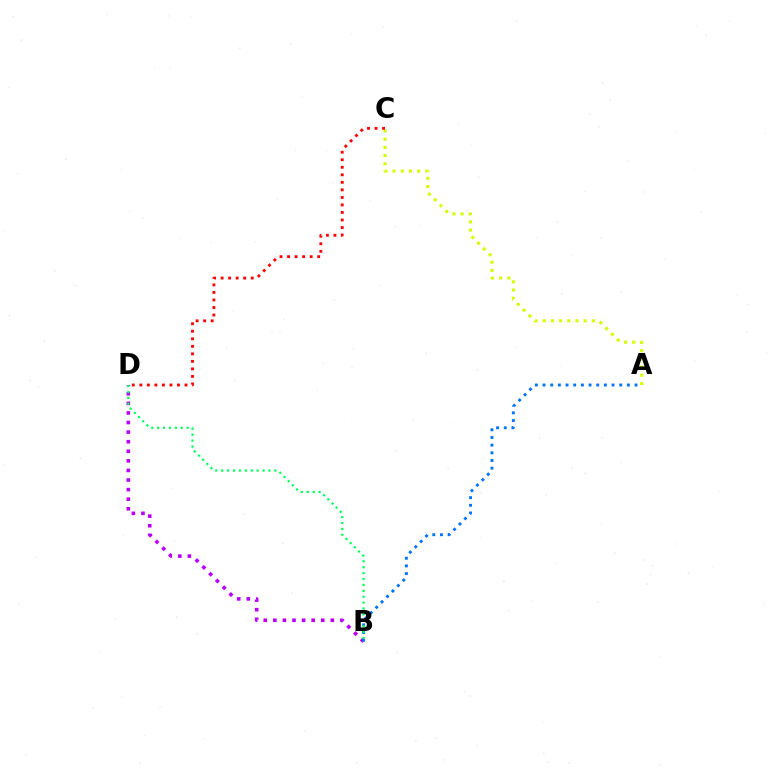{('B', 'D'): [{'color': '#b900ff', 'line_style': 'dotted', 'thickness': 2.6}, {'color': '#00ff5c', 'line_style': 'dotted', 'thickness': 1.6}], ('A', 'C'): [{'color': '#d1ff00', 'line_style': 'dotted', 'thickness': 2.23}], ('A', 'B'): [{'color': '#0074ff', 'line_style': 'dotted', 'thickness': 2.08}], ('C', 'D'): [{'color': '#ff0000', 'line_style': 'dotted', 'thickness': 2.05}]}